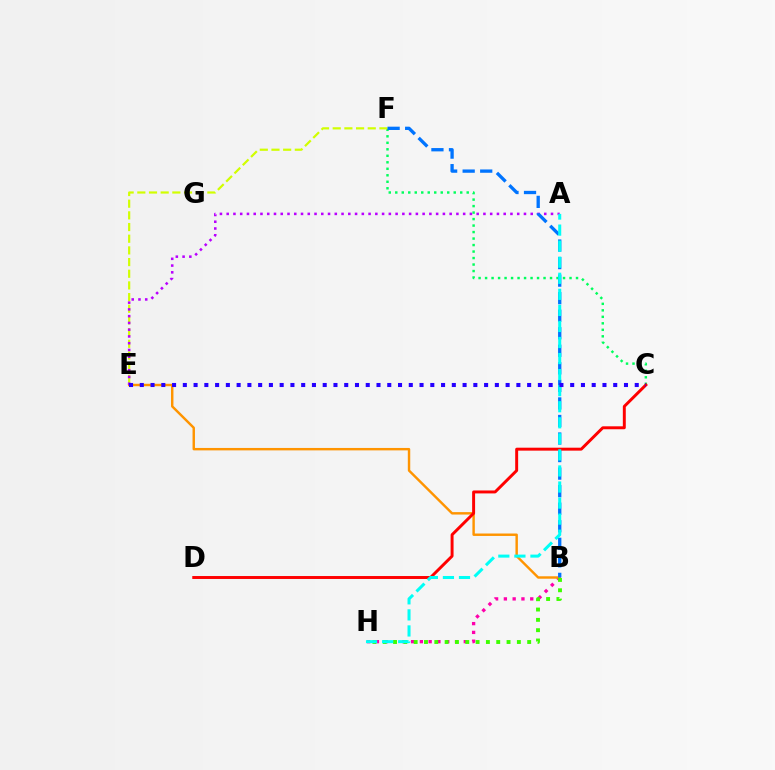{('B', 'H'): [{'color': '#ff00ac', 'line_style': 'dotted', 'thickness': 2.39}, {'color': '#3dff00', 'line_style': 'dotted', 'thickness': 2.8}], ('B', 'E'): [{'color': '#ff9400', 'line_style': 'solid', 'thickness': 1.75}], ('C', 'F'): [{'color': '#00ff5c', 'line_style': 'dotted', 'thickness': 1.76}], ('E', 'F'): [{'color': '#d1ff00', 'line_style': 'dashed', 'thickness': 1.59}], ('A', 'E'): [{'color': '#b900ff', 'line_style': 'dotted', 'thickness': 1.84}], ('B', 'F'): [{'color': '#0074ff', 'line_style': 'dashed', 'thickness': 2.38}], ('C', 'D'): [{'color': '#ff0000', 'line_style': 'solid', 'thickness': 2.12}], ('A', 'H'): [{'color': '#00fff6', 'line_style': 'dashed', 'thickness': 2.18}], ('C', 'E'): [{'color': '#2500ff', 'line_style': 'dotted', 'thickness': 2.92}]}